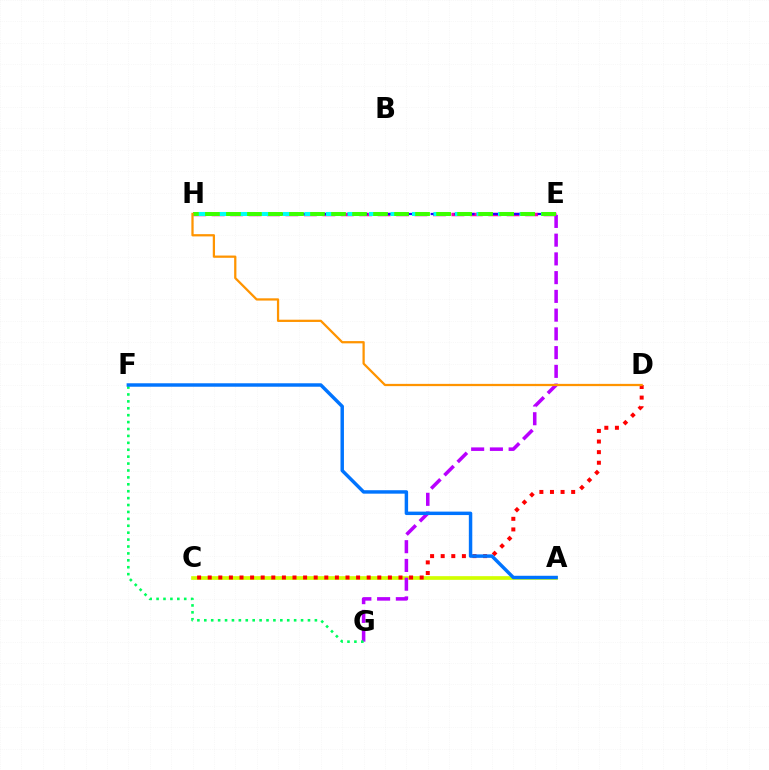{('A', 'C'): [{'color': '#d1ff00', 'line_style': 'solid', 'thickness': 2.65}], ('E', 'H'): [{'color': '#ff00ac', 'line_style': 'dashed', 'thickness': 2.5}, {'color': '#2500ff', 'line_style': 'dashed', 'thickness': 1.61}, {'color': '#00fff6', 'line_style': 'dashed', 'thickness': 2.92}, {'color': '#3dff00', 'line_style': 'dashed', 'thickness': 2.85}], ('C', 'D'): [{'color': '#ff0000', 'line_style': 'dotted', 'thickness': 2.88}], ('E', 'G'): [{'color': '#b900ff', 'line_style': 'dashed', 'thickness': 2.55}], ('F', 'G'): [{'color': '#00ff5c', 'line_style': 'dotted', 'thickness': 1.88}], ('D', 'H'): [{'color': '#ff9400', 'line_style': 'solid', 'thickness': 1.62}], ('A', 'F'): [{'color': '#0074ff', 'line_style': 'solid', 'thickness': 2.48}]}